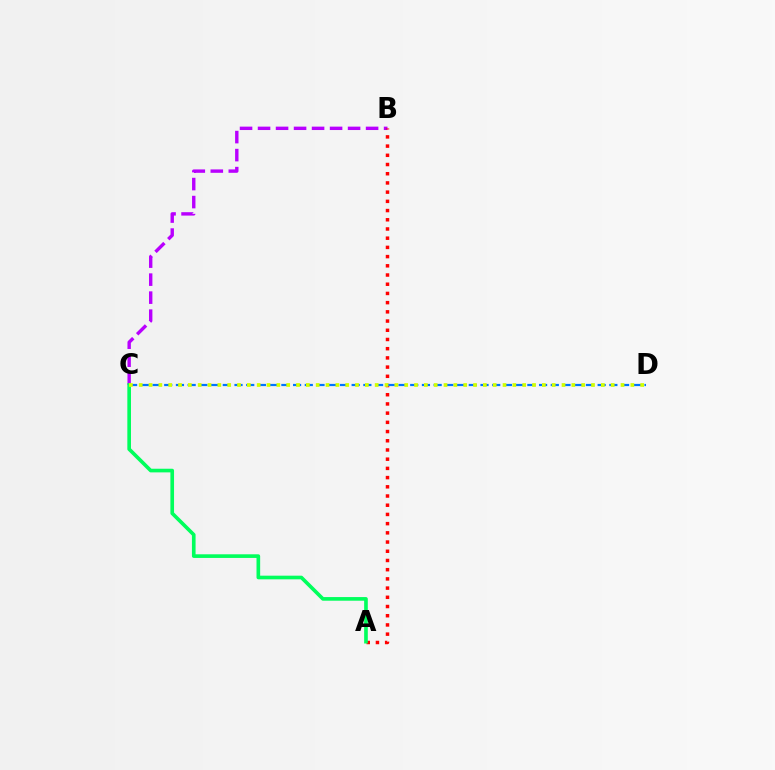{('B', 'C'): [{'color': '#b900ff', 'line_style': 'dashed', 'thickness': 2.45}], ('A', 'B'): [{'color': '#ff0000', 'line_style': 'dotted', 'thickness': 2.5}], ('C', 'D'): [{'color': '#0074ff', 'line_style': 'dashed', 'thickness': 1.59}, {'color': '#d1ff00', 'line_style': 'dotted', 'thickness': 2.67}], ('A', 'C'): [{'color': '#00ff5c', 'line_style': 'solid', 'thickness': 2.62}]}